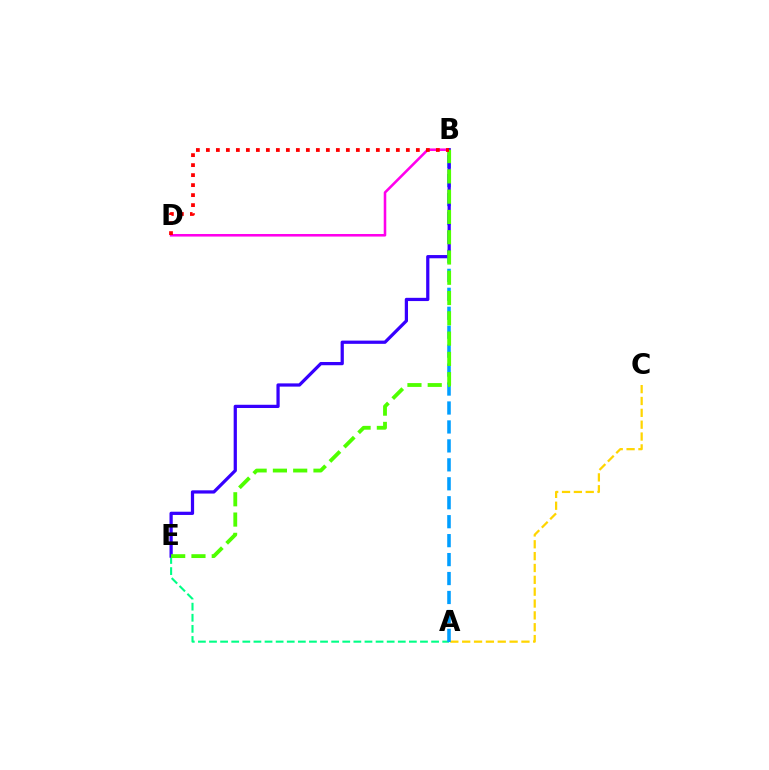{('B', 'D'): [{'color': '#ff00ed', 'line_style': 'solid', 'thickness': 1.84}, {'color': '#ff0000', 'line_style': 'dotted', 'thickness': 2.72}], ('A', 'C'): [{'color': '#ffd500', 'line_style': 'dashed', 'thickness': 1.61}], ('A', 'E'): [{'color': '#00ff86', 'line_style': 'dashed', 'thickness': 1.51}], ('A', 'B'): [{'color': '#009eff', 'line_style': 'dashed', 'thickness': 2.57}], ('B', 'E'): [{'color': '#3700ff', 'line_style': 'solid', 'thickness': 2.33}, {'color': '#4fff00', 'line_style': 'dashed', 'thickness': 2.75}]}